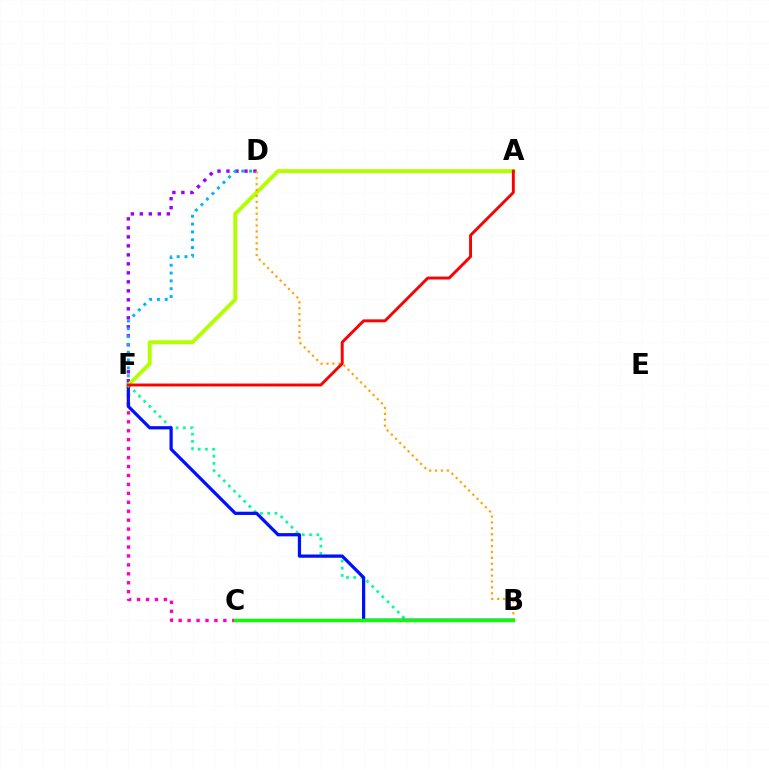{('C', 'F'): [{'color': '#ff00bd', 'line_style': 'dotted', 'thickness': 2.43}], ('B', 'F'): [{'color': '#00ff9d', 'line_style': 'dotted', 'thickness': 1.97}, {'color': '#0010ff', 'line_style': 'solid', 'thickness': 2.33}], ('D', 'F'): [{'color': '#9b00ff', 'line_style': 'dotted', 'thickness': 2.44}, {'color': '#00b5ff', 'line_style': 'dotted', 'thickness': 2.12}], ('A', 'F'): [{'color': '#b3ff00', 'line_style': 'solid', 'thickness': 2.83}, {'color': '#ff0000', 'line_style': 'solid', 'thickness': 2.1}], ('B', 'D'): [{'color': '#ffa500', 'line_style': 'dotted', 'thickness': 1.6}], ('B', 'C'): [{'color': '#08ff00', 'line_style': 'solid', 'thickness': 2.48}]}